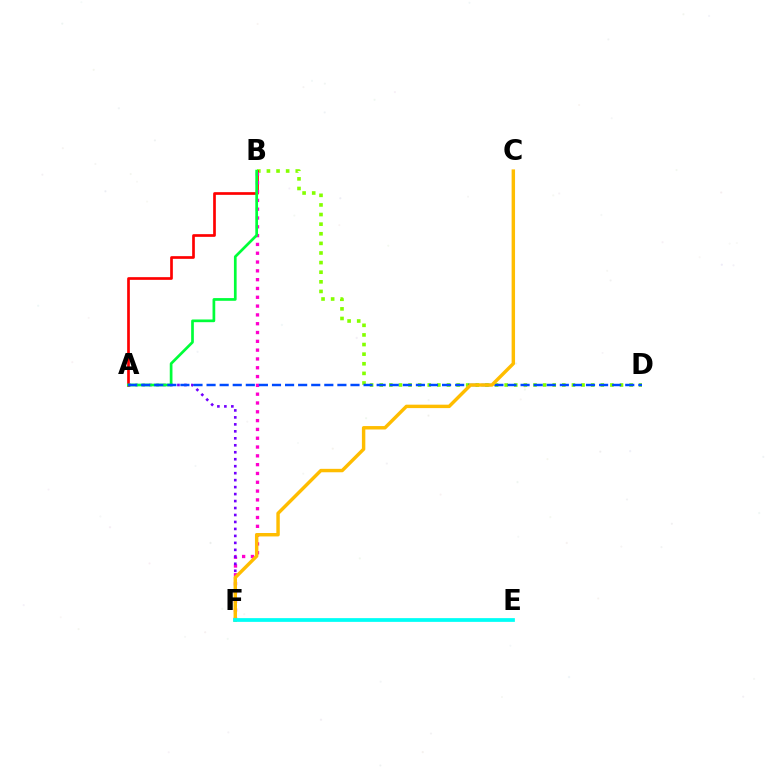{('B', 'D'): [{'color': '#84ff00', 'line_style': 'dotted', 'thickness': 2.61}], ('A', 'B'): [{'color': '#ff0000', 'line_style': 'solid', 'thickness': 1.94}, {'color': '#00ff39', 'line_style': 'solid', 'thickness': 1.95}], ('B', 'F'): [{'color': '#ff00cf', 'line_style': 'dotted', 'thickness': 2.39}], ('A', 'F'): [{'color': '#7200ff', 'line_style': 'dotted', 'thickness': 1.89}], ('A', 'D'): [{'color': '#004bff', 'line_style': 'dashed', 'thickness': 1.78}], ('C', 'F'): [{'color': '#ffbd00', 'line_style': 'solid', 'thickness': 2.47}], ('E', 'F'): [{'color': '#00fff6', 'line_style': 'solid', 'thickness': 2.7}]}